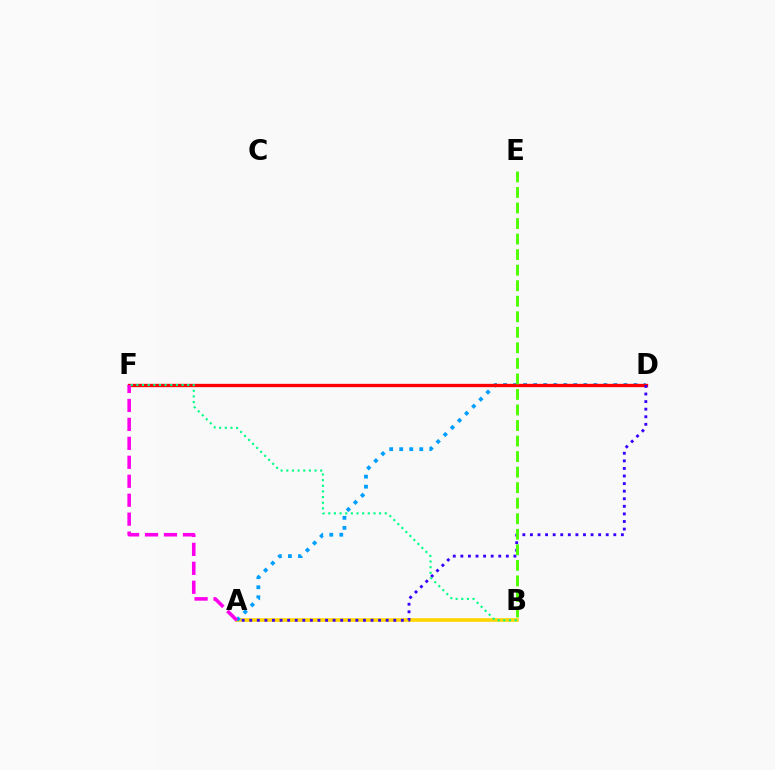{('A', 'B'): [{'color': '#ffd500', 'line_style': 'solid', 'thickness': 2.61}], ('A', 'D'): [{'color': '#009eff', 'line_style': 'dotted', 'thickness': 2.72}, {'color': '#3700ff', 'line_style': 'dotted', 'thickness': 2.06}], ('D', 'F'): [{'color': '#ff0000', 'line_style': 'solid', 'thickness': 2.4}], ('A', 'F'): [{'color': '#ff00ed', 'line_style': 'dashed', 'thickness': 2.58}], ('B', 'F'): [{'color': '#00ff86', 'line_style': 'dotted', 'thickness': 1.54}], ('B', 'E'): [{'color': '#4fff00', 'line_style': 'dashed', 'thickness': 2.11}]}